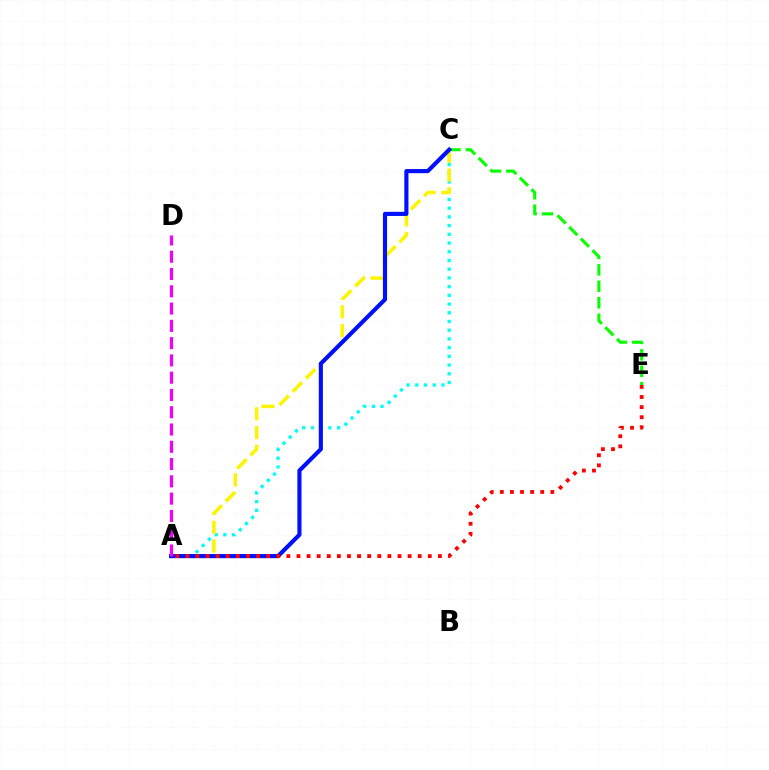{('A', 'C'): [{'color': '#00fff6', 'line_style': 'dotted', 'thickness': 2.37}, {'color': '#fcf500', 'line_style': 'dashed', 'thickness': 2.55}, {'color': '#0010ff', 'line_style': 'solid', 'thickness': 2.98}], ('C', 'E'): [{'color': '#08ff00', 'line_style': 'dashed', 'thickness': 2.24}], ('A', 'E'): [{'color': '#ff0000', 'line_style': 'dotted', 'thickness': 2.74}], ('A', 'D'): [{'color': '#ee00ff', 'line_style': 'dashed', 'thickness': 2.35}]}